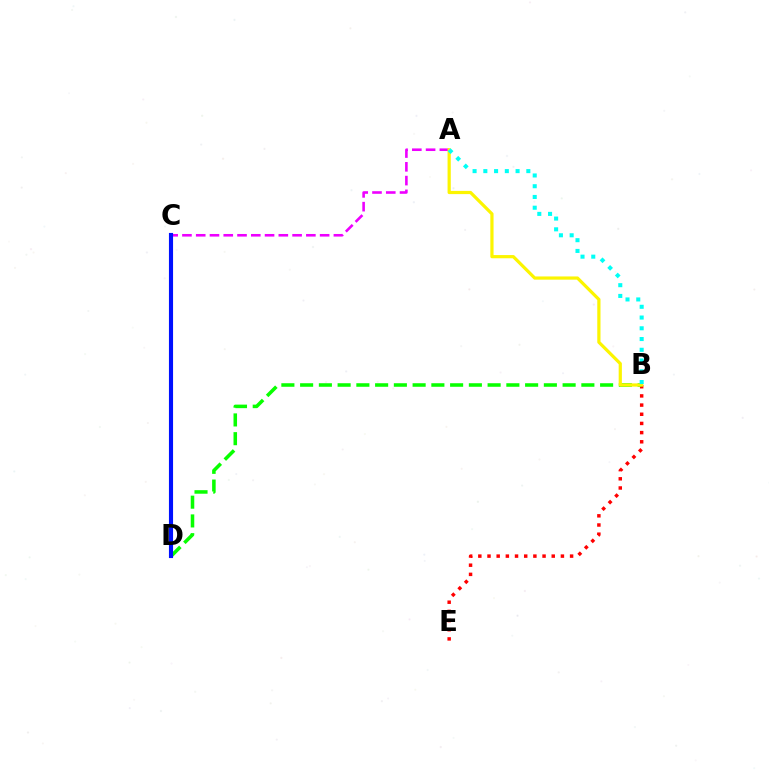{('B', 'E'): [{'color': '#ff0000', 'line_style': 'dotted', 'thickness': 2.49}], ('A', 'C'): [{'color': '#ee00ff', 'line_style': 'dashed', 'thickness': 1.87}], ('B', 'D'): [{'color': '#08ff00', 'line_style': 'dashed', 'thickness': 2.55}], ('A', 'B'): [{'color': '#fcf500', 'line_style': 'solid', 'thickness': 2.31}, {'color': '#00fff6', 'line_style': 'dotted', 'thickness': 2.92}], ('C', 'D'): [{'color': '#0010ff', 'line_style': 'solid', 'thickness': 2.96}]}